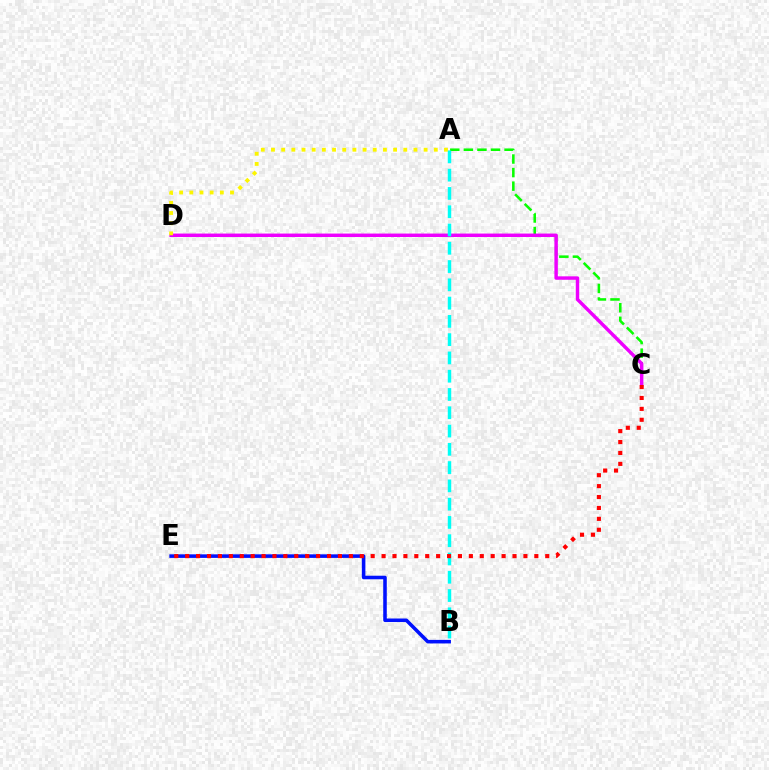{('A', 'C'): [{'color': '#08ff00', 'line_style': 'dashed', 'thickness': 1.84}], ('B', 'E'): [{'color': '#0010ff', 'line_style': 'solid', 'thickness': 2.56}], ('C', 'D'): [{'color': '#ee00ff', 'line_style': 'solid', 'thickness': 2.48}], ('A', 'D'): [{'color': '#fcf500', 'line_style': 'dotted', 'thickness': 2.76}], ('A', 'B'): [{'color': '#00fff6', 'line_style': 'dashed', 'thickness': 2.48}], ('C', 'E'): [{'color': '#ff0000', 'line_style': 'dotted', 'thickness': 2.96}]}